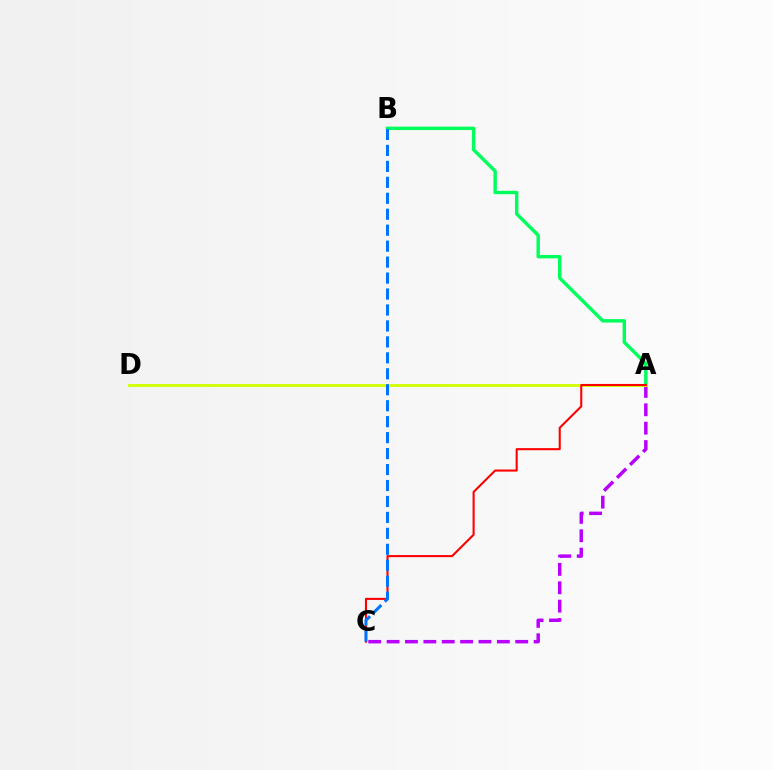{('A', 'B'): [{'color': '#00ff5c', 'line_style': 'solid', 'thickness': 2.47}], ('A', 'C'): [{'color': '#b900ff', 'line_style': 'dashed', 'thickness': 2.5}, {'color': '#ff0000', 'line_style': 'solid', 'thickness': 1.5}], ('A', 'D'): [{'color': '#d1ff00', 'line_style': 'solid', 'thickness': 2.05}], ('B', 'C'): [{'color': '#0074ff', 'line_style': 'dashed', 'thickness': 2.17}]}